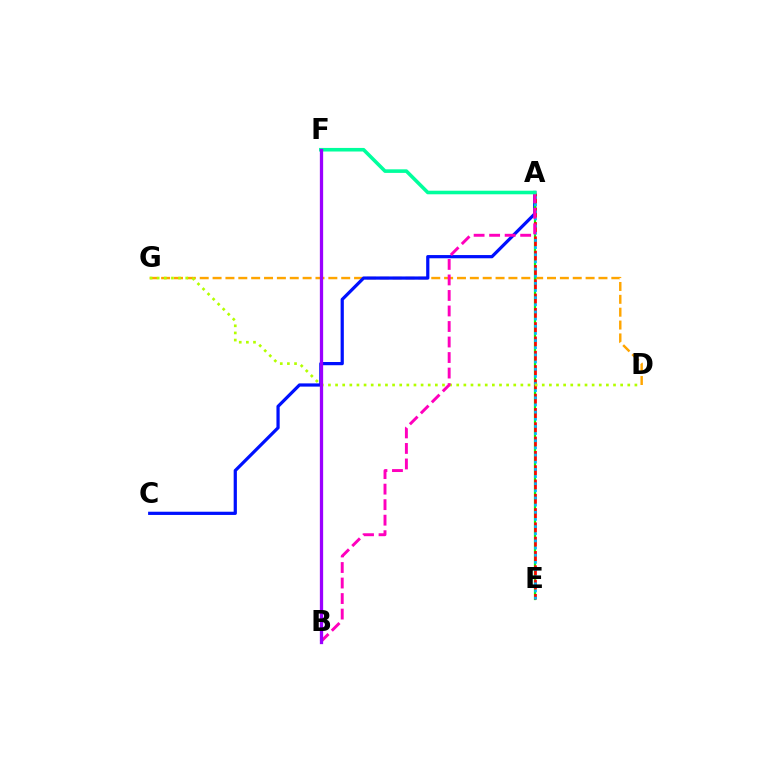{('D', 'G'): [{'color': '#ffa500', 'line_style': 'dashed', 'thickness': 1.75}, {'color': '#b3ff00', 'line_style': 'dotted', 'thickness': 1.94}], ('A', 'C'): [{'color': '#0010ff', 'line_style': 'solid', 'thickness': 2.32}], ('A', 'E'): [{'color': '#08ff00', 'line_style': 'solid', 'thickness': 1.59}, {'color': '#ff0000', 'line_style': 'dashed', 'thickness': 1.94}, {'color': '#00b5ff', 'line_style': 'dotted', 'thickness': 1.94}], ('A', 'B'): [{'color': '#ff00bd', 'line_style': 'dashed', 'thickness': 2.11}], ('A', 'F'): [{'color': '#00ff9d', 'line_style': 'solid', 'thickness': 2.58}], ('B', 'F'): [{'color': '#9b00ff', 'line_style': 'solid', 'thickness': 2.36}]}